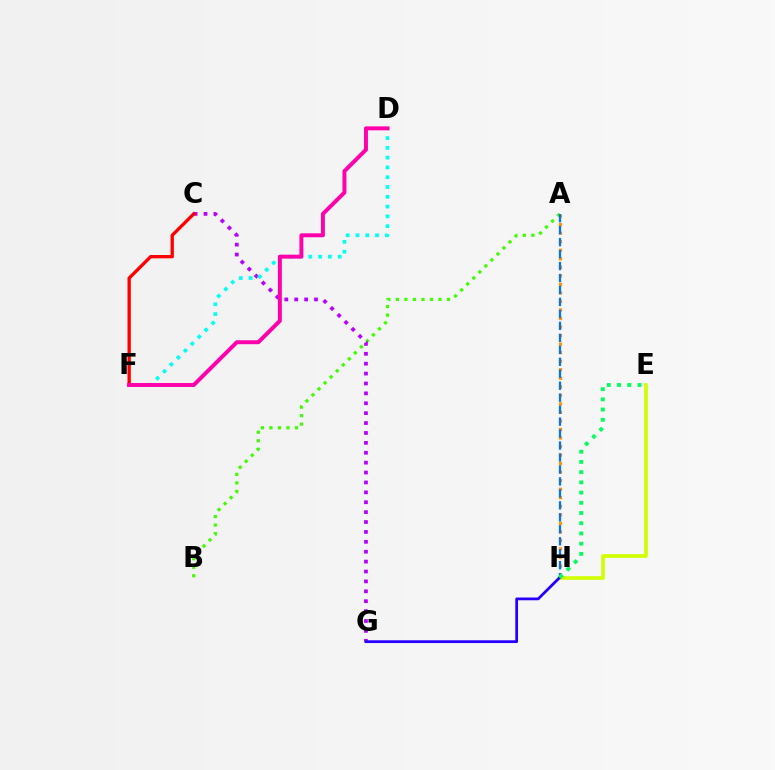{('A', 'H'): [{'color': '#ff9400', 'line_style': 'dotted', 'thickness': 2.32}, {'color': '#0074ff', 'line_style': 'dashed', 'thickness': 1.63}], ('A', 'B'): [{'color': '#3dff00', 'line_style': 'dotted', 'thickness': 2.32}], ('E', 'H'): [{'color': '#d1ff00', 'line_style': 'solid', 'thickness': 2.65}, {'color': '#00ff5c', 'line_style': 'dotted', 'thickness': 2.78}], ('C', 'G'): [{'color': '#b900ff', 'line_style': 'dotted', 'thickness': 2.69}], ('G', 'H'): [{'color': '#2500ff', 'line_style': 'solid', 'thickness': 1.99}], ('D', 'F'): [{'color': '#00fff6', 'line_style': 'dotted', 'thickness': 2.66}, {'color': '#ff00ac', 'line_style': 'solid', 'thickness': 2.84}], ('C', 'F'): [{'color': '#ff0000', 'line_style': 'solid', 'thickness': 2.39}]}